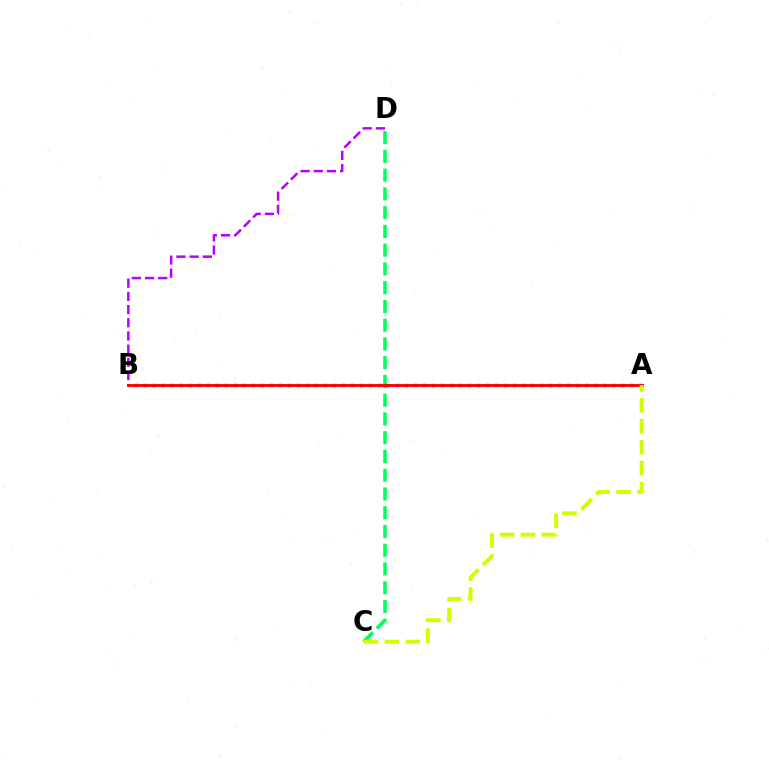{('C', 'D'): [{'color': '#00ff5c', 'line_style': 'dashed', 'thickness': 2.55}], ('A', 'B'): [{'color': '#0074ff', 'line_style': 'dotted', 'thickness': 2.45}, {'color': '#ff0000', 'line_style': 'solid', 'thickness': 2.08}], ('B', 'D'): [{'color': '#b900ff', 'line_style': 'dashed', 'thickness': 1.79}], ('A', 'C'): [{'color': '#d1ff00', 'line_style': 'dashed', 'thickness': 2.85}]}